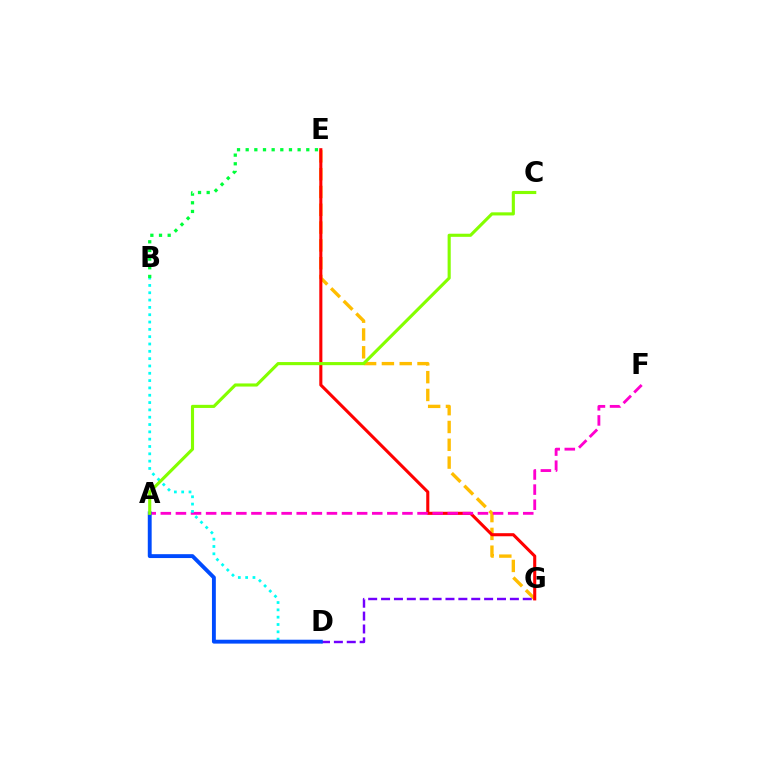{('E', 'G'): [{'color': '#ffbd00', 'line_style': 'dashed', 'thickness': 2.42}, {'color': '#ff0000', 'line_style': 'solid', 'thickness': 2.22}], ('A', 'F'): [{'color': '#ff00cf', 'line_style': 'dashed', 'thickness': 2.05}], ('D', 'G'): [{'color': '#7200ff', 'line_style': 'dashed', 'thickness': 1.75}], ('B', 'D'): [{'color': '#00fff6', 'line_style': 'dotted', 'thickness': 1.99}], ('B', 'E'): [{'color': '#00ff39', 'line_style': 'dotted', 'thickness': 2.35}], ('A', 'D'): [{'color': '#004bff', 'line_style': 'solid', 'thickness': 2.79}], ('A', 'C'): [{'color': '#84ff00', 'line_style': 'solid', 'thickness': 2.24}]}